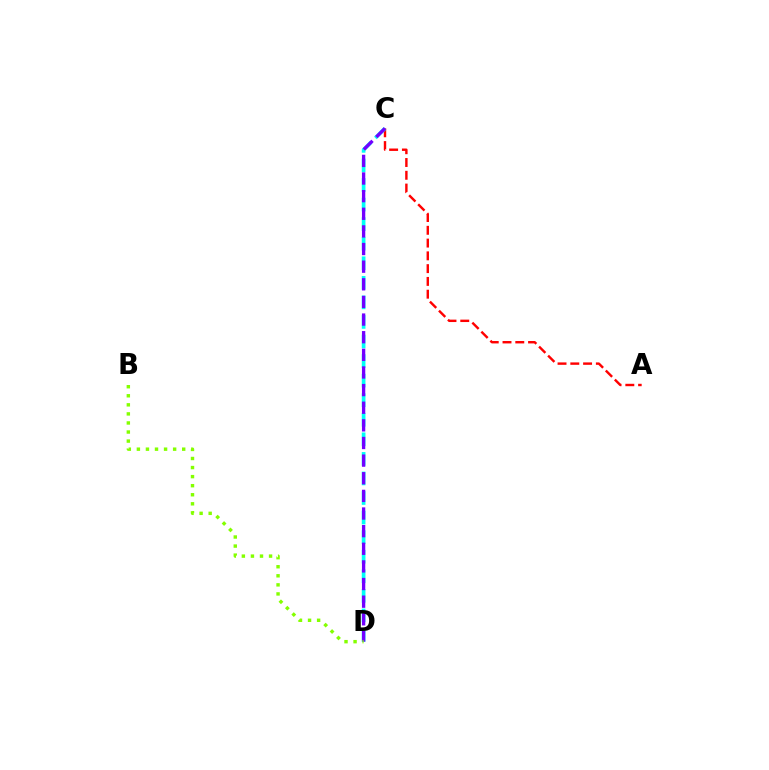{('A', 'C'): [{'color': '#ff0000', 'line_style': 'dashed', 'thickness': 1.74}], ('C', 'D'): [{'color': '#00fff6', 'line_style': 'dashed', 'thickness': 2.66}, {'color': '#7200ff', 'line_style': 'dashed', 'thickness': 2.4}], ('B', 'D'): [{'color': '#84ff00', 'line_style': 'dotted', 'thickness': 2.46}]}